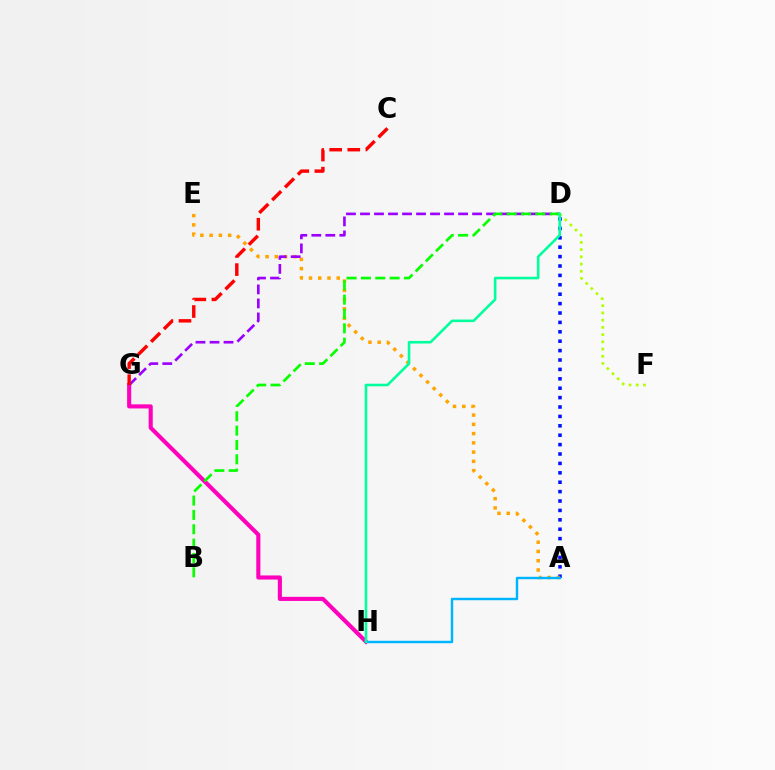{('A', 'D'): [{'color': '#0010ff', 'line_style': 'dotted', 'thickness': 2.55}], ('A', 'E'): [{'color': '#ffa500', 'line_style': 'dotted', 'thickness': 2.51}], ('G', 'H'): [{'color': '#ff00bd', 'line_style': 'solid', 'thickness': 2.96}], ('A', 'H'): [{'color': '#00b5ff', 'line_style': 'solid', 'thickness': 1.75}], ('D', 'F'): [{'color': '#b3ff00', 'line_style': 'dotted', 'thickness': 1.96}], ('D', 'G'): [{'color': '#9b00ff', 'line_style': 'dashed', 'thickness': 1.9}], ('C', 'G'): [{'color': '#ff0000', 'line_style': 'dashed', 'thickness': 2.46}], ('B', 'D'): [{'color': '#08ff00', 'line_style': 'dashed', 'thickness': 1.95}], ('D', 'H'): [{'color': '#00ff9d', 'line_style': 'solid', 'thickness': 1.86}]}